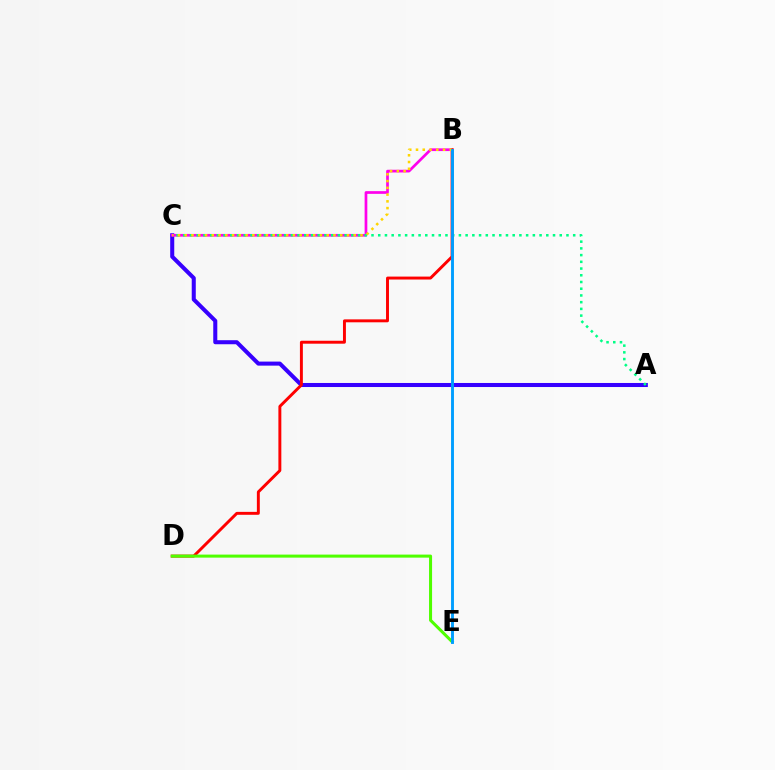{('A', 'C'): [{'color': '#3700ff', 'line_style': 'solid', 'thickness': 2.91}, {'color': '#00ff86', 'line_style': 'dotted', 'thickness': 1.83}], ('B', 'C'): [{'color': '#ff00ed', 'line_style': 'solid', 'thickness': 1.95}, {'color': '#ffd500', 'line_style': 'dotted', 'thickness': 1.84}], ('B', 'D'): [{'color': '#ff0000', 'line_style': 'solid', 'thickness': 2.11}], ('D', 'E'): [{'color': '#4fff00', 'line_style': 'solid', 'thickness': 2.19}], ('B', 'E'): [{'color': '#009eff', 'line_style': 'solid', 'thickness': 2.09}]}